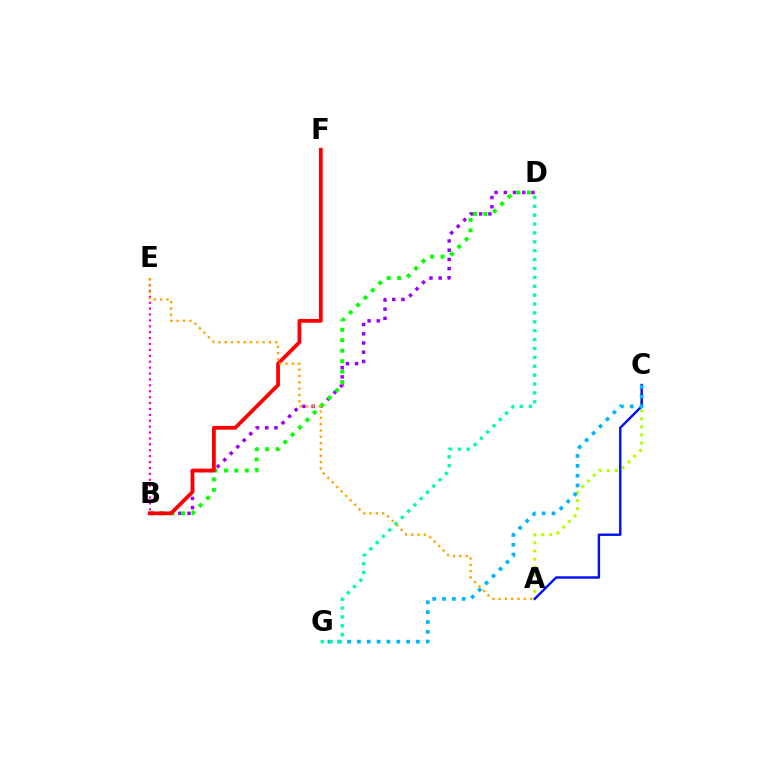{('B', 'E'): [{'color': '#ff00bd', 'line_style': 'dotted', 'thickness': 1.6}], ('B', 'D'): [{'color': '#9b00ff', 'line_style': 'dotted', 'thickness': 2.5}, {'color': '#08ff00', 'line_style': 'dotted', 'thickness': 2.84}], ('A', 'C'): [{'color': '#b3ff00', 'line_style': 'dotted', 'thickness': 2.19}, {'color': '#0010ff', 'line_style': 'solid', 'thickness': 1.74}], ('B', 'F'): [{'color': '#ff0000', 'line_style': 'solid', 'thickness': 2.71}], ('C', 'G'): [{'color': '#00b5ff', 'line_style': 'dotted', 'thickness': 2.67}], ('D', 'G'): [{'color': '#00ff9d', 'line_style': 'dotted', 'thickness': 2.41}], ('A', 'E'): [{'color': '#ffa500', 'line_style': 'dotted', 'thickness': 1.72}]}